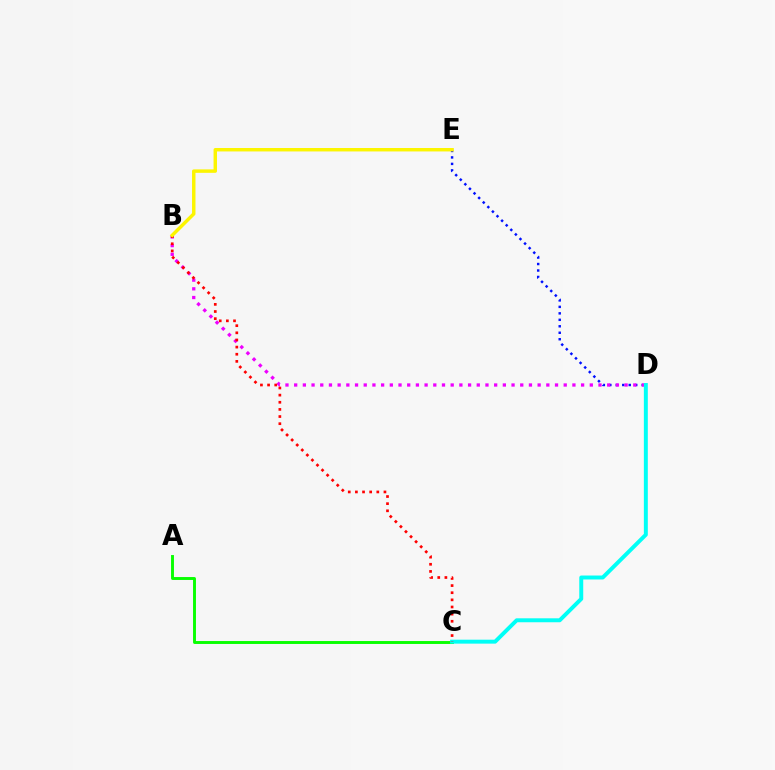{('D', 'E'): [{'color': '#0010ff', 'line_style': 'dotted', 'thickness': 1.76}], ('B', 'D'): [{'color': '#ee00ff', 'line_style': 'dotted', 'thickness': 2.36}], ('A', 'C'): [{'color': '#08ff00', 'line_style': 'solid', 'thickness': 2.1}], ('C', 'D'): [{'color': '#00fff6', 'line_style': 'solid', 'thickness': 2.84}], ('B', 'C'): [{'color': '#ff0000', 'line_style': 'dotted', 'thickness': 1.94}], ('B', 'E'): [{'color': '#fcf500', 'line_style': 'solid', 'thickness': 2.48}]}